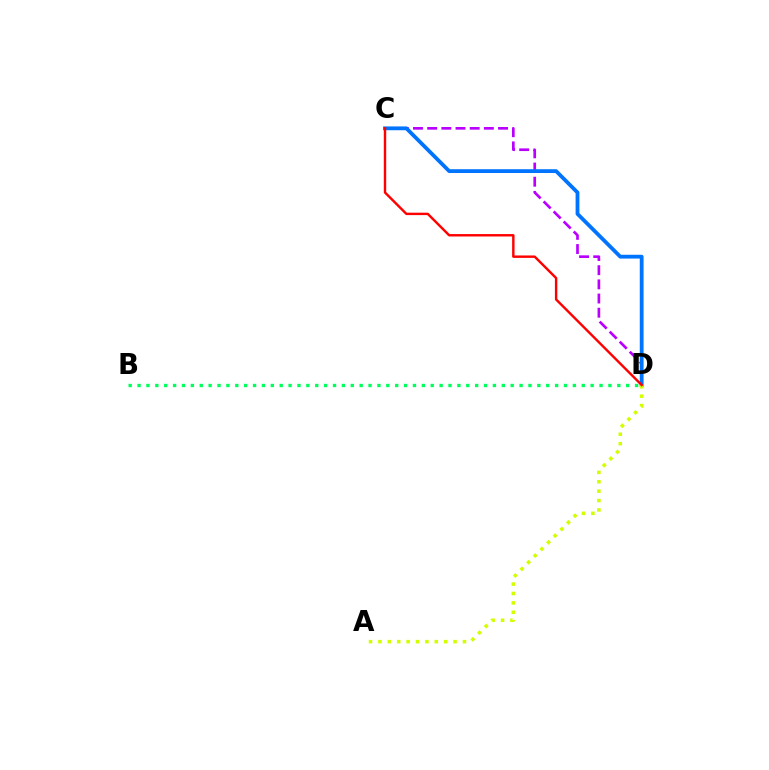{('B', 'D'): [{'color': '#00ff5c', 'line_style': 'dotted', 'thickness': 2.41}], ('C', 'D'): [{'color': '#b900ff', 'line_style': 'dashed', 'thickness': 1.93}, {'color': '#0074ff', 'line_style': 'solid', 'thickness': 2.74}, {'color': '#ff0000', 'line_style': 'solid', 'thickness': 1.74}], ('A', 'D'): [{'color': '#d1ff00', 'line_style': 'dotted', 'thickness': 2.55}]}